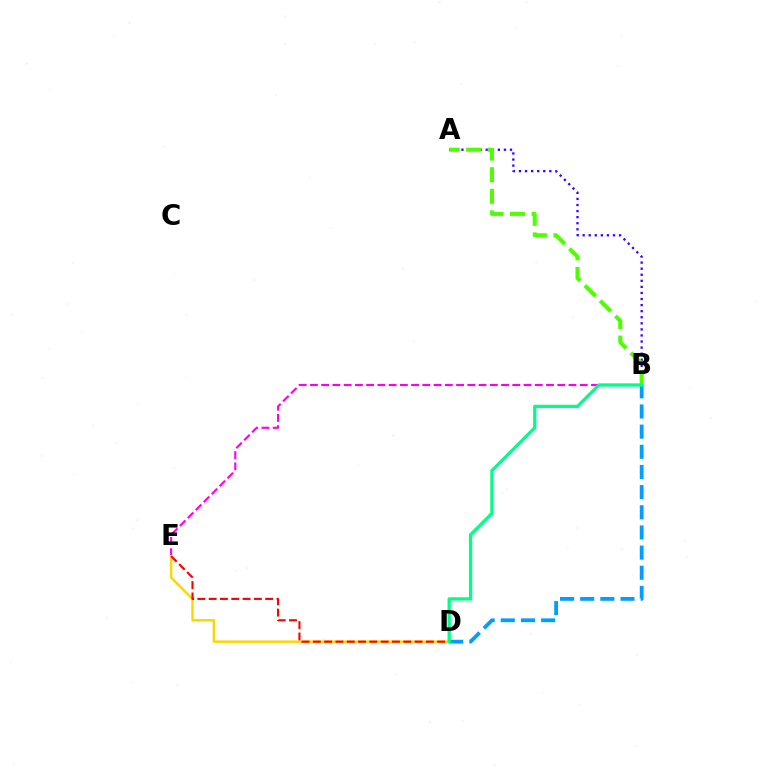{('B', 'E'): [{'color': '#ff00ed', 'line_style': 'dashed', 'thickness': 1.53}], ('A', 'B'): [{'color': '#3700ff', 'line_style': 'dotted', 'thickness': 1.65}, {'color': '#4fff00', 'line_style': 'dashed', 'thickness': 2.93}], ('D', 'E'): [{'color': '#ffd500', 'line_style': 'solid', 'thickness': 1.76}, {'color': '#ff0000', 'line_style': 'dashed', 'thickness': 1.54}], ('B', 'D'): [{'color': '#009eff', 'line_style': 'dashed', 'thickness': 2.74}, {'color': '#00ff86', 'line_style': 'solid', 'thickness': 2.35}]}